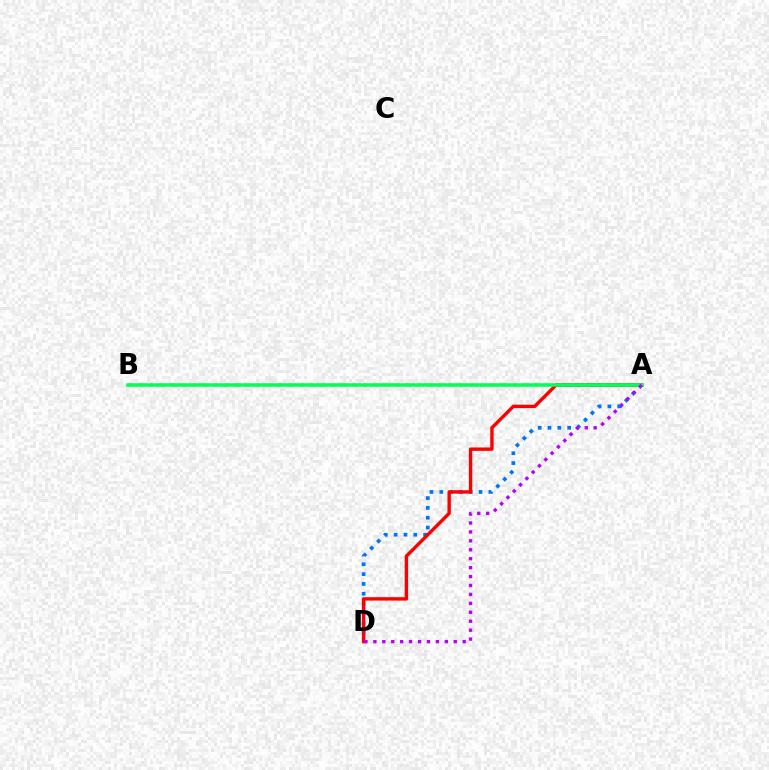{('A', 'D'): [{'color': '#0074ff', 'line_style': 'dotted', 'thickness': 2.67}, {'color': '#ff0000', 'line_style': 'solid', 'thickness': 2.44}, {'color': '#b900ff', 'line_style': 'dotted', 'thickness': 2.43}], ('A', 'B'): [{'color': '#d1ff00', 'line_style': 'dotted', 'thickness': 2.9}, {'color': '#00ff5c', 'line_style': 'solid', 'thickness': 2.53}]}